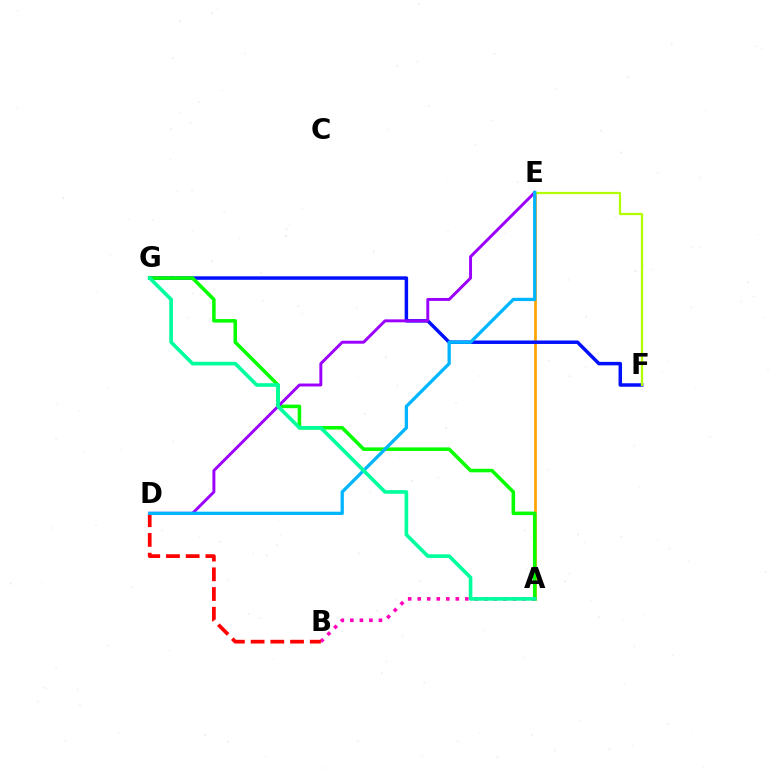{('A', 'E'): [{'color': '#ffa500', 'line_style': 'solid', 'thickness': 1.97}], ('F', 'G'): [{'color': '#0010ff', 'line_style': 'solid', 'thickness': 2.5}], ('A', 'G'): [{'color': '#08ff00', 'line_style': 'solid', 'thickness': 2.55}, {'color': '#00ff9d', 'line_style': 'solid', 'thickness': 2.62}], ('D', 'E'): [{'color': '#9b00ff', 'line_style': 'solid', 'thickness': 2.12}, {'color': '#00b5ff', 'line_style': 'solid', 'thickness': 2.37}], ('A', 'B'): [{'color': '#ff00bd', 'line_style': 'dotted', 'thickness': 2.59}], ('E', 'F'): [{'color': '#b3ff00', 'line_style': 'solid', 'thickness': 1.62}], ('B', 'D'): [{'color': '#ff0000', 'line_style': 'dashed', 'thickness': 2.68}]}